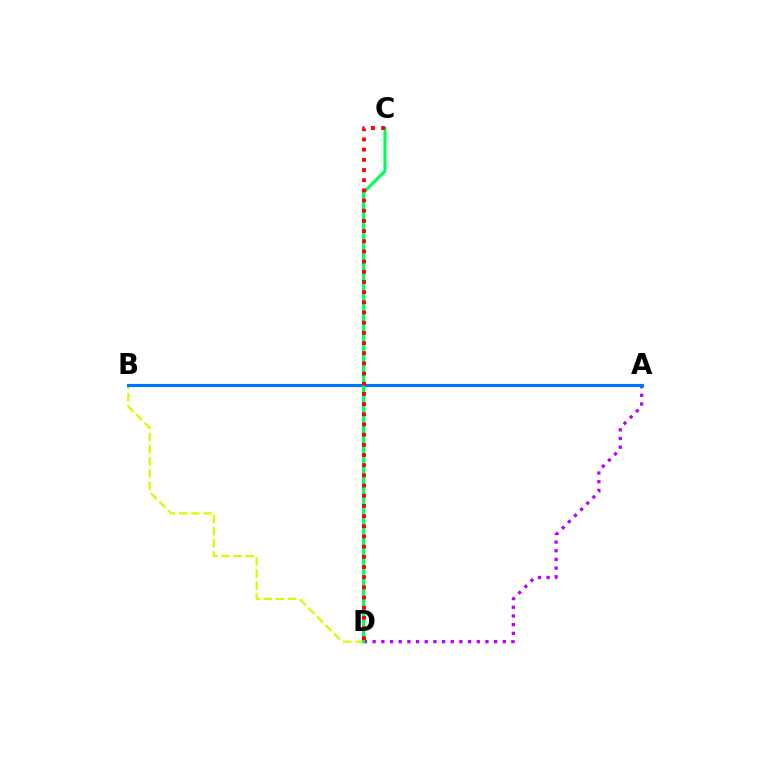{('A', 'D'): [{'color': '#b900ff', 'line_style': 'dotted', 'thickness': 2.36}], ('B', 'D'): [{'color': '#d1ff00', 'line_style': 'dashed', 'thickness': 1.65}], ('A', 'B'): [{'color': '#0074ff', 'line_style': 'solid', 'thickness': 2.27}], ('C', 'D'): [{'color': '#00ff5c', 'line_style': 'solid', 'thickness': 2.27}, {'color': '#ff0000', 'line_style': 'dotted', 'thickness': 2.77}]}